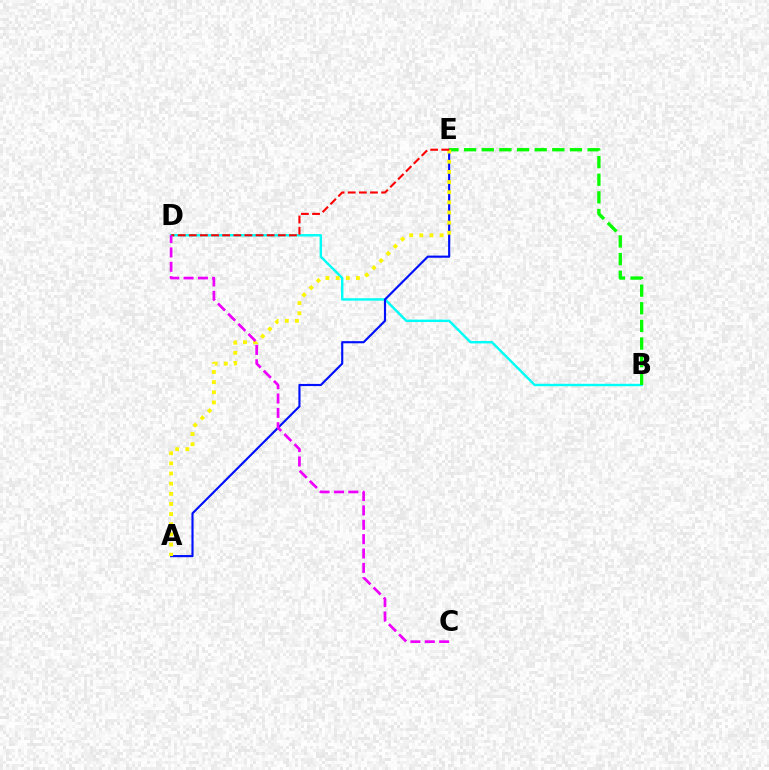{('B', 'D'): [{'color': '#00fff6', 'line_style': 'solid', 'thickness': 1.74}], ('A', 'E'): [{'color': '#0010ff', 'line_style': 'solid', 'thickness': 1.55}, {'color': '#fcf500', 'line_style': 'dotted', 'thickness': 2.75}], ('B', 'E'): [{'color': '#08ff00', 'line_style': 'dashed', 'thickness': 2.4}], ('D', 'E'): [{'color': '#ff0000', 'line_style': 'dashed', 'thickness': 1.51}], ('C', 'D'): [{'color': '#ee00ff', 'line_style': 'dashed', 'thickness': 1.95}]}